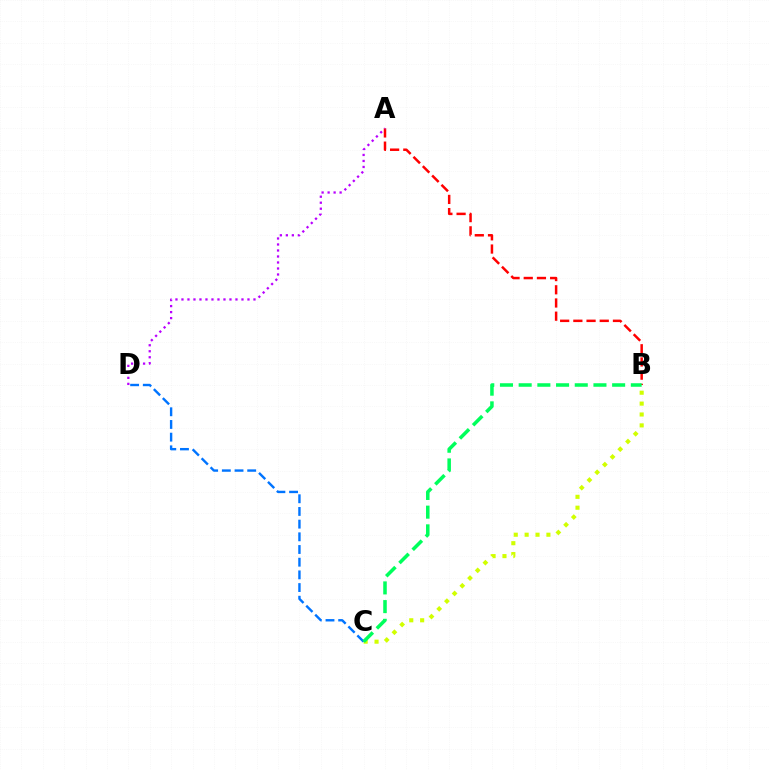{('A', 'B'): [{'color': '#ff0000', 'line_style': 'dashed', 'thickness': 1.79}], ('A', 'D'): [{'color': '#b900ff', 'line_style': 'dotted', 'thickness': 1.63}], ('B', 'C'): [{'color': '#d1ff00', 'line_style': 'dotted', 'thickness': 2.96}, {'color': '#00ff5c', 'line_style': 'dashed', 'thickness': 2.54}], ('C', 'D'): [{'color': '#0074ff', 'line_style': 'dashed', 'thickness': 1.72}]}